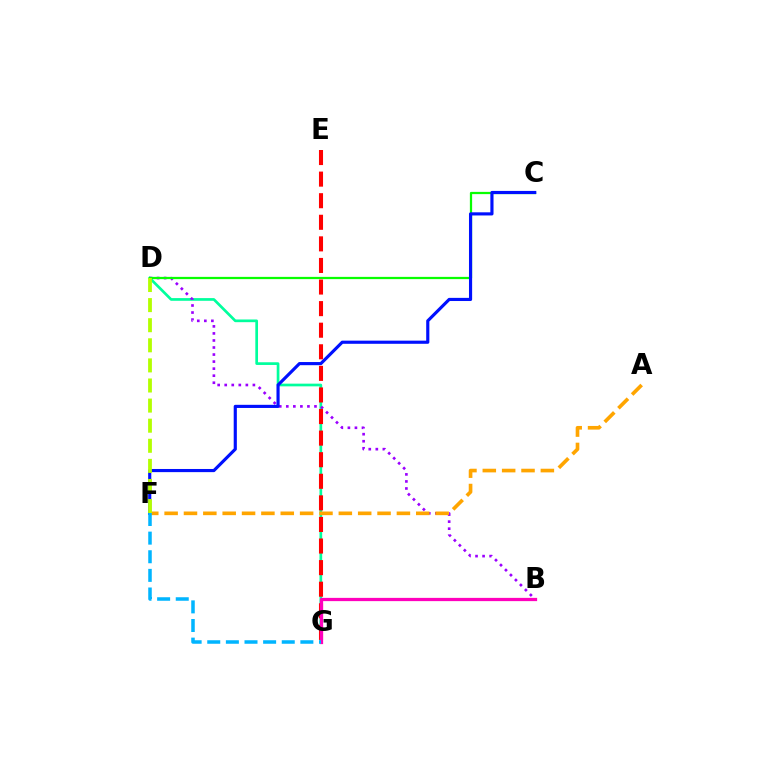{('D', 'G'): [{'color': '#00ff9d', 'line_style': 'solid', 'thickness': 1.94}], ('B', 'D'): [{'color': '#9b00ff', 'line_style': 'dotted', 'thickness': 1.91}], ('C', 'D'): [{'color': '#08ff00', 'line_style': 'solid', 'thickness': 1.62}], ('C', 'F'): [{'color': '#0010ff', 'line_style': 'solid', 'thickness': 2.27}], ('E', 'G'): [{'color': '#ff0000', 'line_style': 'dashed', 'thickness': 2.93}], ('B', 'G'): [{'color': '#ff00bd', 'line_style': 'solid', 'thickness': 2.34}], ('A', 'F'): [{'color': '#ffa500', 'line_style': 'dashed', 'thickness': 2.63}], ('D', 'F'): [{'color': '#b3ff00', 'line_style': 'dashed', 'thickness': 2.73}], ('F', 'G'): [{'color': '#00b5ff', 'line_style': 'dashed', 'thickness': 2.53}]}